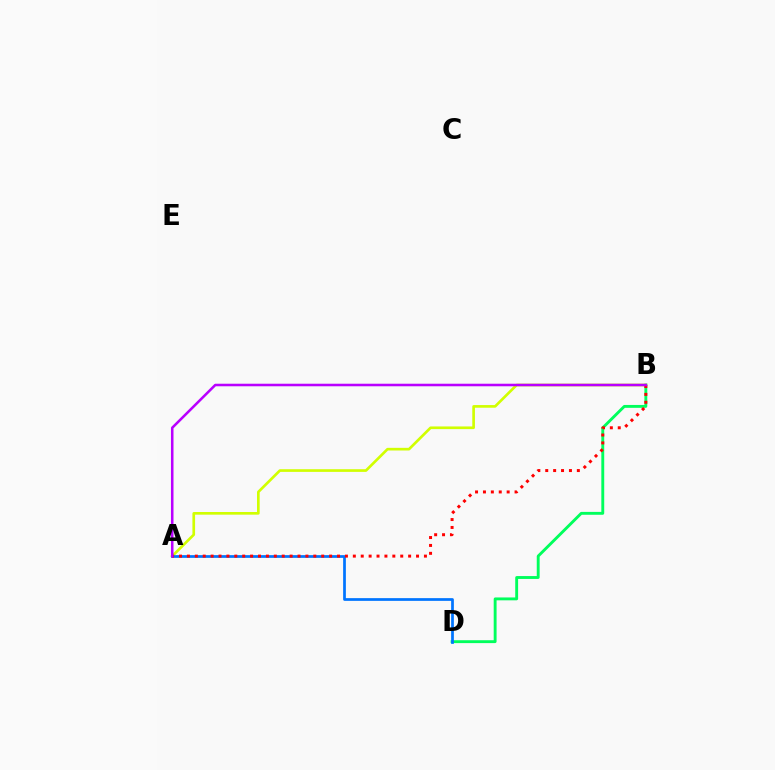{('B', 'D'): [{'color': '#00ff5c', 'line_style': 'solid', 'thickness': 2.07}], ('A', 'B'): [{'color': '#d1ff00', 'line_style': 'solid', 'thickness': 1.92}, {'color': '#ff0000', 'line_style': 'dotted', 'thickness': 2.15}, {'color': '#b900ff', 'line_style': 'solid', 'thickness': 1.84}], ('A', 'D'): [{'color': '#0074ff', 'line_style': 'solid', 'thickness': 1.97}]}